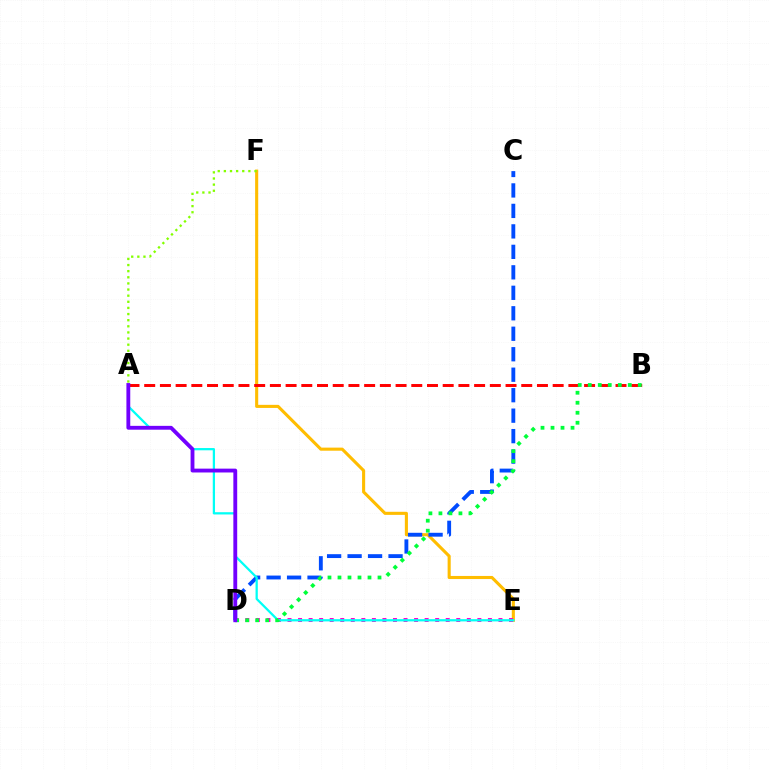{('E', 'F'): [{'color': '#ffbd00', 'line_style': 'solid', 'thickness': 2.23}], ('C', 'D'): [{'color': '#004bff', 'line_style': 'dashed', 'thickness': 2.78}], ('D', 'E'): [{'color': '#ff00cf', 'line_style': 'dotted', 'thickness': 2.87}], ('A', 'B'): [{'color': '#ff0000', 'line_style': 'dashed', 'thickness': 2.13}], ('A', 'E'): [{'color': '#00fff6', 'line_style': 'solid', 'thickness': 1.63}], ('B', 'D'): [{'color': '#00ff39', 'line_style': 'dotted', 'thickness': 2.72}], ('A', 'D'): [{'color': '#7200ff', 'line_style': 'solid', 'thickness': 2.77}], ('A', 'F'): [{'color': '#84ff00', 'line_style': 'dotted', 'thickness': 1.66}]}